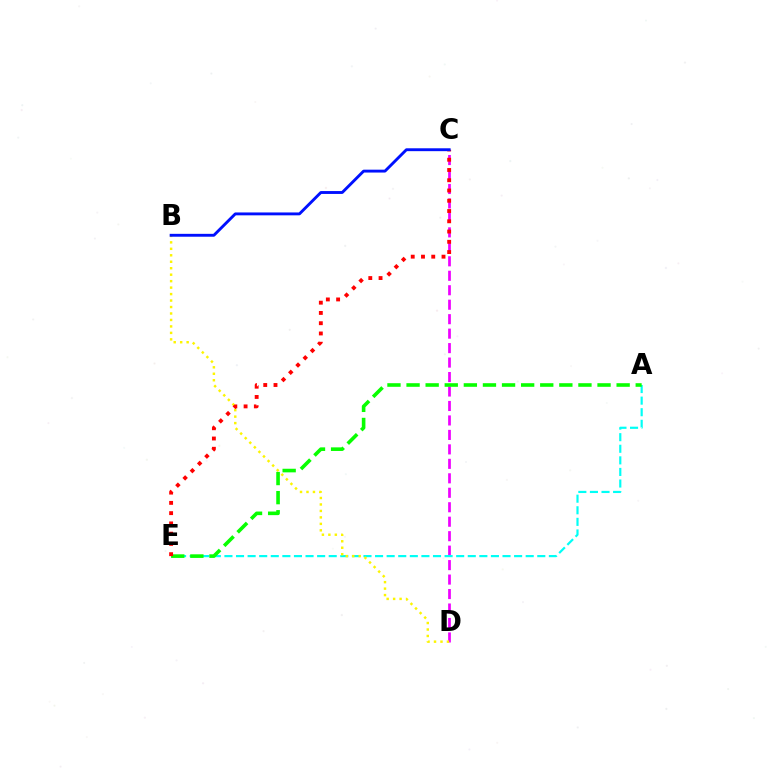{('C', 'D'): [{'color': '#ee00ff', 'line_style': 'dashed', 'thickness': 1.97}], ('A', 'E'): [{'color': '#00fff6', 'line_style': 'dashed', 'thickness': 1.57}, {'color': '#08ff00', 'line_style': 'dashed', 'thickness': 2.59}], ('B', 'D'): [{'color': '#fcf500', 'line_style': 'dotted', 'thickness': 1.76}], ('C', 'E'): [{'color': '#ff0000', 'line_style': 'dotted', 'thickness': 2.79}], ('B', 'C'): [{'color': '#0010ff', 'line_style': 'solid', 'thickness': 2.07}]}